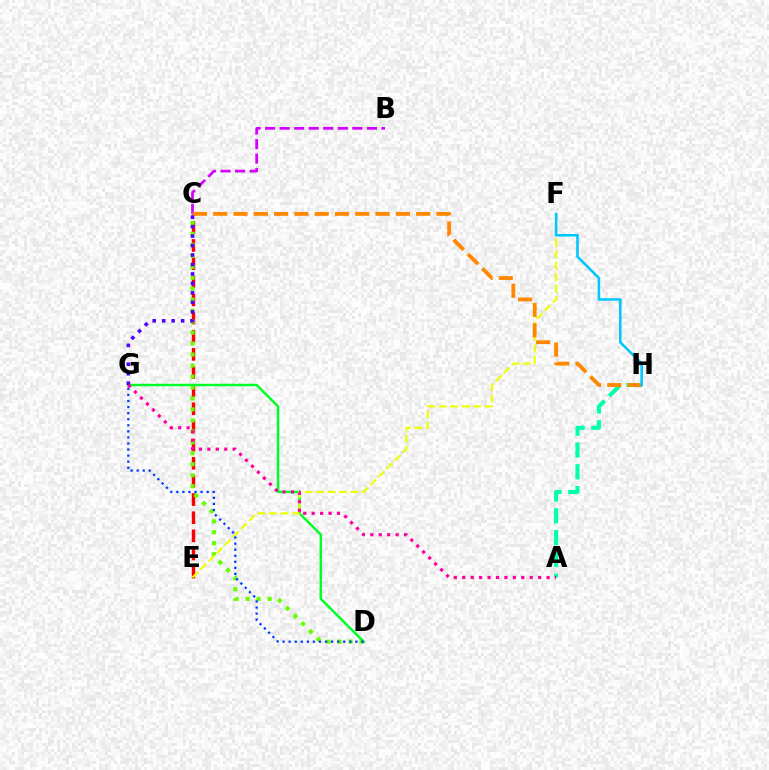{('C', 'E'): [{'color': '#ff0000', 'line_style': 'dashed', 'thickness': 2.47}], ('A', 'H'): [{'color': '#00ffaf', 'line_style': 'dashed', 'thickness': 2.96}], ('C', 'D'): [{'color': '#66ff00', 'line_style': 'dotted', 'thickness': 2.98}], ('D', 'G'): [{'color': '#00ff27', 'line_style': 'solid', 'thickness': 1.78}, {'color': '#003fff', 'line_style': 'dotted', 'thickness': 1.65}], ('E', 'F'): [{'color': '#eeff00', 'line_style': 'dashed', 'thickness': 1.55}], ('B', 'C'): [{'color': '#d600ff', 'line_style': 'dashed', 'thickness': 1.98}], ('C', 'H'): [{'color': '#ff8800', 'line_style': 'dashed', 'thickness': 2.76}], ('F', 'H'): [{'color': '#00c7ff', 'line_style': 'solid', 'thickness': 1.85}], ('C', 'G'): [{'color': '#4f00ff', 'line_style': 'dotted', 'thickness': 2.57}], ('A', 'G'): [{'color': '#ff00a0', 'line_style': 'dotted', 'thickness': 2.29}]}